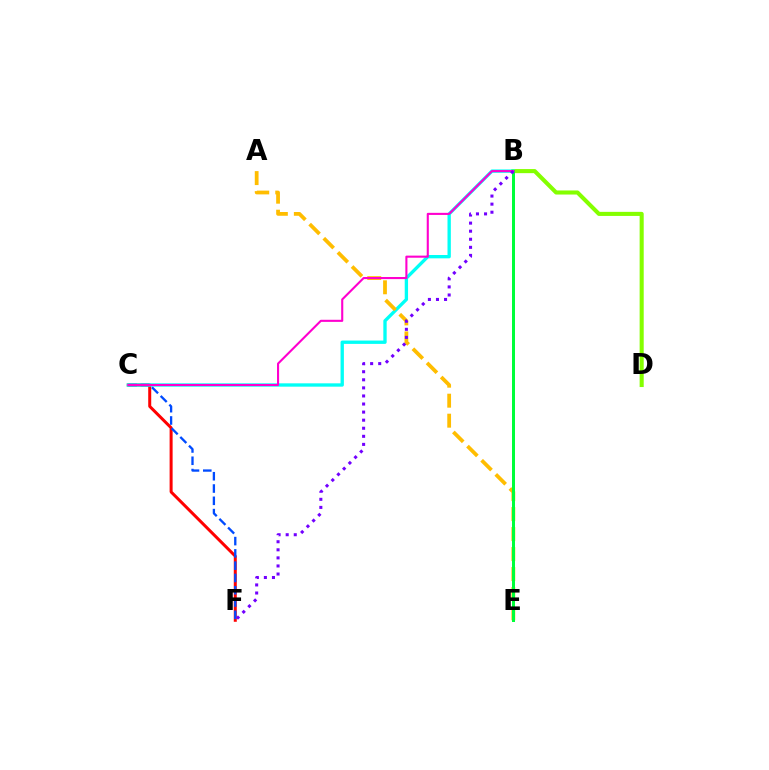{('B', 'D'): [{'color': '#84ff00', 'line_style': 'solid', 'thickness': 2.94}], ('C', 'F'): [{'color': '#ff0000', 'line_style': 'solid', 'thickness': 2.16}, {'color': '#004bff', 'line_style': 'dashed', 'thickness': 1.67}], ('B', 'C'): [{'color': '#00fff6', 'line_style': 'solid', 'thickness': 2.4}, {'color': '#ff00cf', 'line_style': 'solid', 'thickness': 1.51}], ('A', 'E'): [{'color': '#ffbd00', 'line_style': 'dashed', 'thickness': 2.72}], ('B', 'E'): [{'color': '#00ff39', 'line_style': 'solid', 'thickness': 2.16}], ('B', 'F'): [{'color': '#7200ff', 'line_style': 'dotted', 'thickness': 2.19}]}